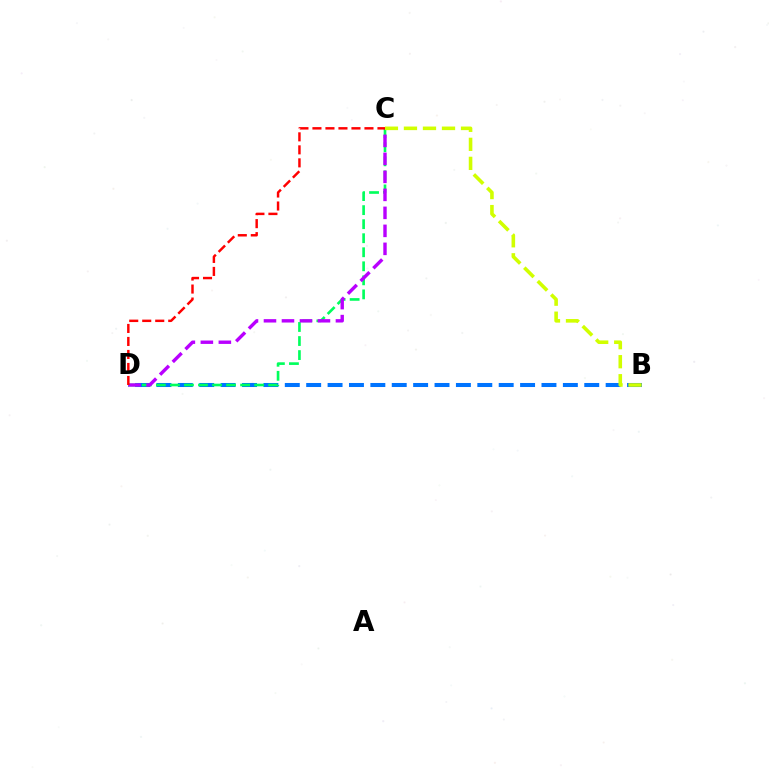{('B', 'D'): [{'color': '#0074ff', 'line_style': 'dashed', 'thickness': 2.91}], ('C', 'D'): [{'color': '#00ff5c', 'line_style': 'dashed', 'thickness': 1.91}, {'color': '#b900ff', 'line_style': 'dashed', 'thickness': 2.44}, {'color': '#ff0000', 'line_style': 'dashed', 'thickness': 1.77}], ('B', 'C'): [{'color': '#d1ff00', 'line_style': 'dashed', 'thickness': 2.58}]}